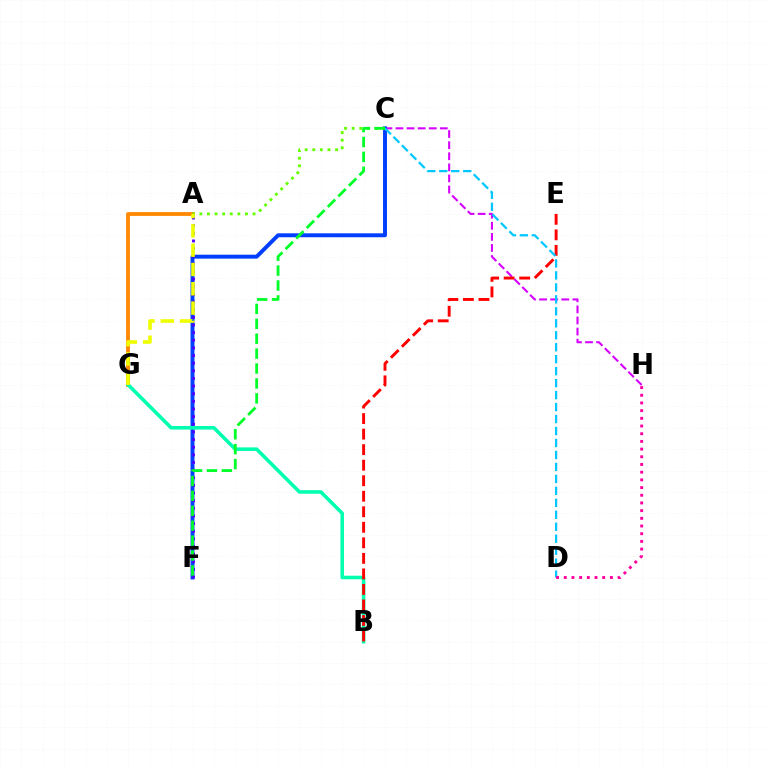{('C', 'H'): [{'color': '#d600ff', 'line_style': 'dashed', 'thickness': 1.51}], ('A', 'G'): [{'color': '#ff8800', 'line_style': 'solid', 'thickness': 2.72}, {'color': '#eeff00', 'line_style': 'dashed', 'thickness': 2.62}], ('C', 'F'): [{'color': '#003fff', 'line_style': 'solid', 'thickness': 2.83}, {'color': '#00ff27', 'line_style': 'dashed', 'thickness': 2.03}], ('B', 'G'): [{'color': '#00ffaf', 'line_style': 'solid', 'thickness': 2.57}], ('B', 'E'): [{'color': '#ff0000', 'line_style': 'dashed', 'thickness': 2.11}], ('A', 'F'): [{'color': '#4f00ff', 'line_style': 'dotted', 'thickness': 2.08}], ('C', 'D'): [{'color': '#00c7ff', 'line_style': 'dashed', 'thickness': 1.63}], ('A', 'C'): [{'color': '#66ff00', 'line_style': 'dotted', 'thickness': 2.06}], ('D', 'H'): [{'color': '#ff00a0', 'line_style': 'dotted', 'thickness': 2.09}]}